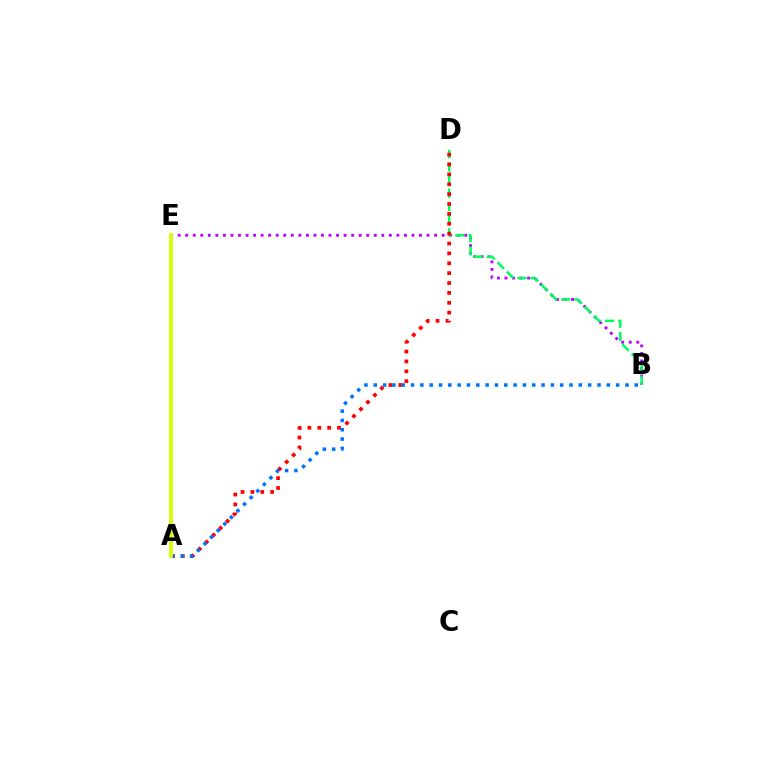{('B', 'E'): [{'color': '#b900ff', 'line_style': 'dotted', 'thickness': 2.05}], ('B', 'D'): [{'color': '#00ff5c', 'line_style': 'dashed', 'thickness': 1.79}], ('A', 'D'): [{'color': '#ff0000', 'line_style': 'dotted', 'thickness': 2.68}], ('A', 'B'): [{'color': '#0074ff', 'line_style': 'dotted', 'thickness': 2.53}], ('A', 'E'): [{'color': '#d1ff00', 'line_style': 'solid', 'thickness': 2.74}]}